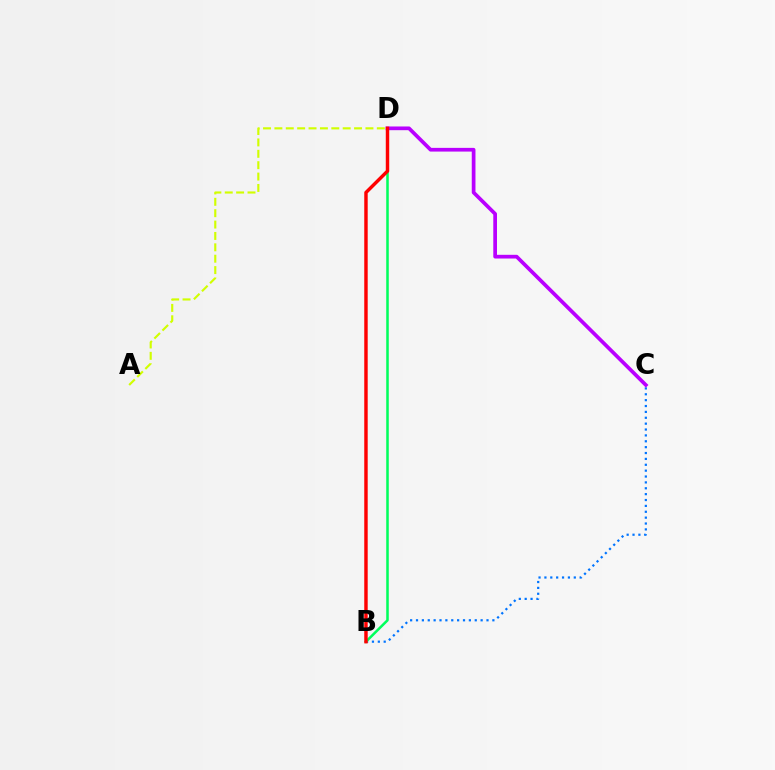{('B', 'C'): [{'color': '#0074ff', 'line_style': 'dotted', 'thickness': 1.6}], ('B', 'D'): [{'color': '#00ff5c', 'line_style': 'solid', 'thickness': 1.83}, {'color': '#ff0000', 'line_style': 'solid', 'thickness': 2.47}], ('C', 'D'): [{'color': '#b900ff', 'line_style': 'solid', 'thickness': 2.67}], ('A', 'D'): [{'color': '#d1ff00', 'line_style': 'dashed', 'thickness': 1.55}]}